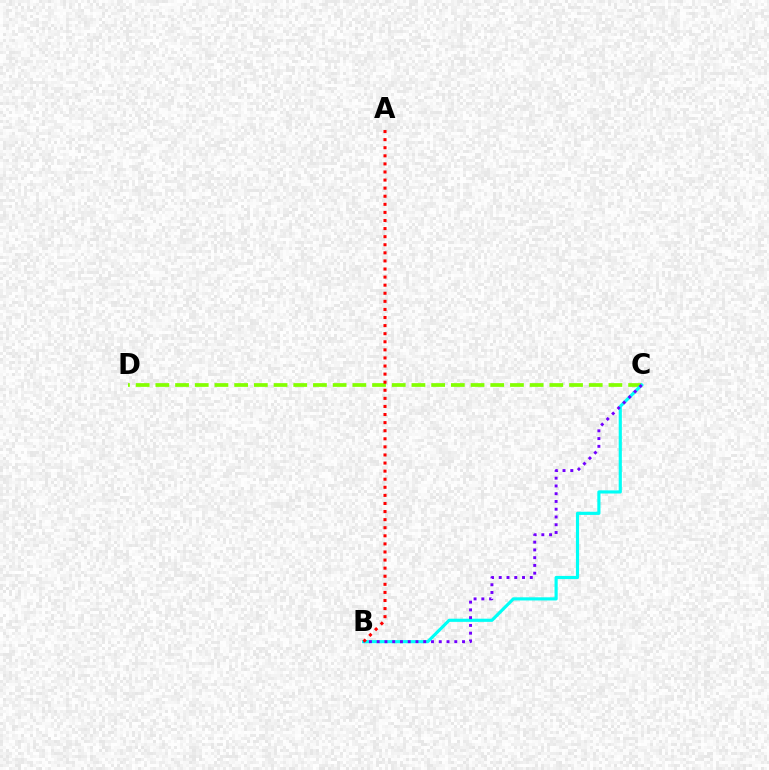{('C', 'D'): [{'color': '#84ff00', 'line_style': 'dashed', 'thickness': 2.68}], ('B', 'C'): [{'color': '#00fff6', 'line_style': 'solid', 'thickness': 2.27}, {'color': '#7200ff', 'line_style': 'dotted', 'thickness': 2.11}], ('A', 'B'): [{'color': '#ff0000', 'line_style': 'dotted', 'thickness': 2.2}]}